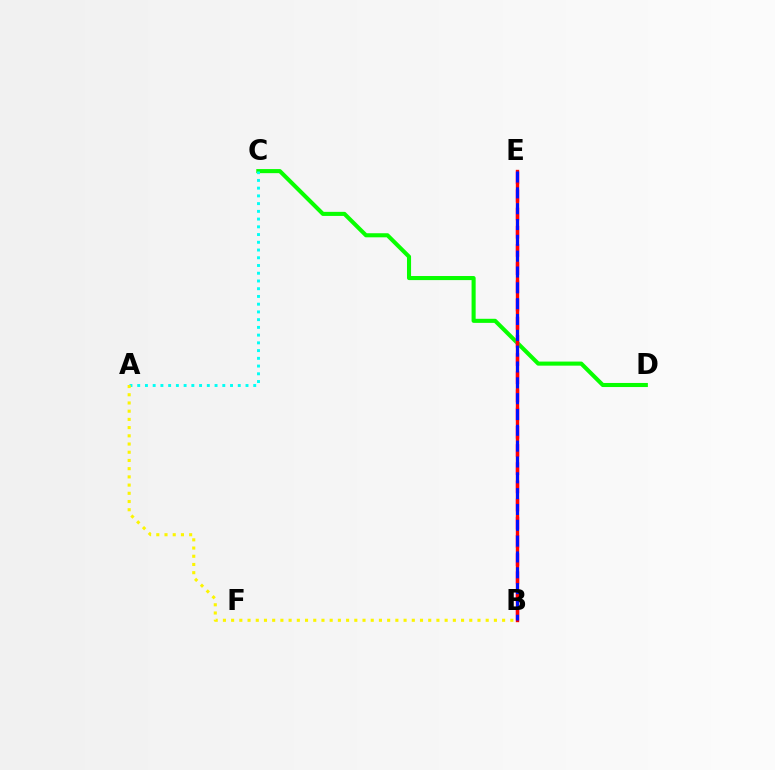{('C', 'D'): [{'color': '#08ff00', 'line_style': 'solid', 'thickness': 2.94}], ('B', 'E'): [{'color': '#ee00ff', 'line_style': 'dashed', 'thickness': 2.47}, {'color': '#ff0000', 'line_style': 'solid', 'thickness': 2.43}, {'color': '#0010ff', 'line_style': 'dashed', 'thickness': 2.15}], ('A', 'C'): [{'color': '#00fff6', 'line_style': 'dotted', 'thickness': 2.1}], ('A', 'B'): [{'color': '#fcf500', 'line_style': 'dotted', 'thickness': 2.23}]}